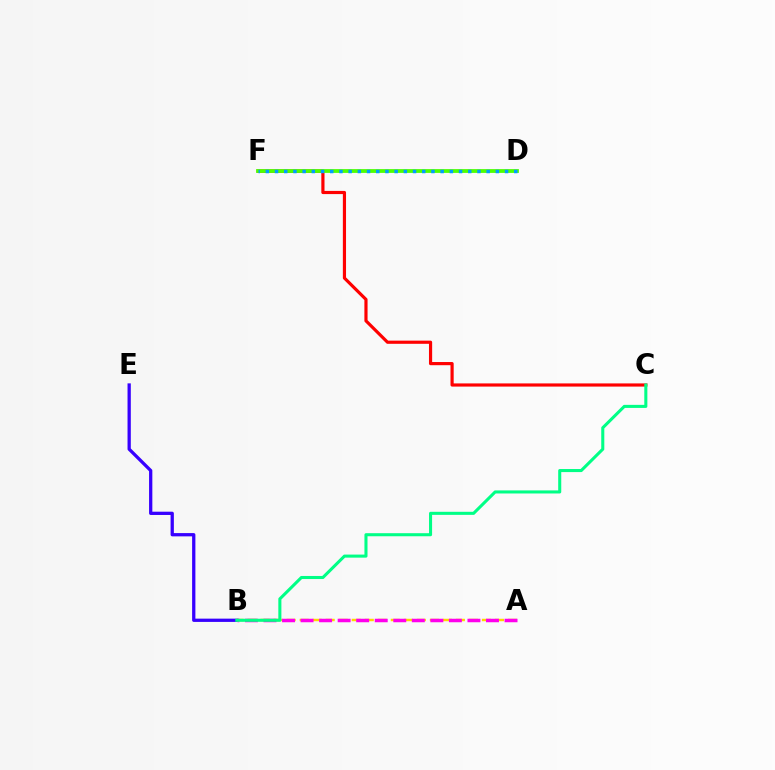{('B', 'E'): [{'color': '#3700ff', 'line_style': 'solid', 'thickness': 2.36}], ('A', 'B'): [{'color': '#ffd500', 'line_style': 'dashed', 'thickness': 1.77}, {'color': '#ff00ed', 'line_style': 'dashed', 'thickness': 2.52}], ('C', 'F'): [{'color': '#ff0000', 'line_style': 'solid', 'thickness': 2.29}], ('D', 'F'): [{'color': '#4fff00', 'line_style': 'solid', 'thickness': 2.73}, {'color': '#009eff', 'line_style': 'dotted', 'thickness': 2.5}], ('B', 'C'): [{'color': '#00ff86', 'line_style': 'solid', 'thickness': 2.2}]}